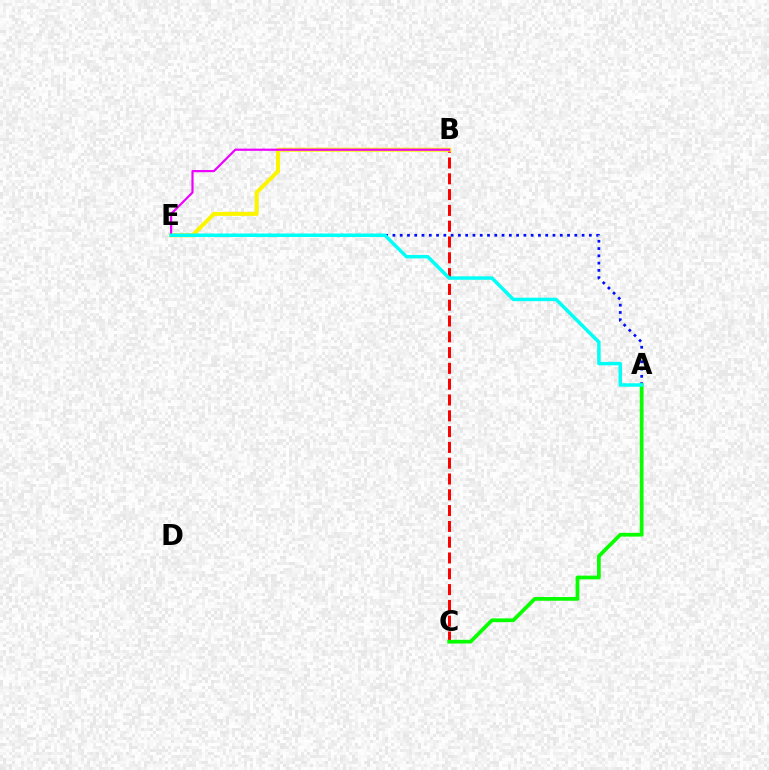{('B', 'C'): [{'color': '#ff0000', 'line_style': 'dashed', 'thickness': 2.15}], ('B', 'E'): [{'color': '#fcf500', 'line_style': 'solid', 'thickness': 2.9}, {'color': '#ee00ff', 'line_style': 'solid', 'thickness': 1.57}], ('A', 'E'): [{'color': '#0010ff', 'line_style': 'dotted', 'thickness': 1.98}, {'color': '#00fff6', 'line_style': 'solid', 'thickness': 2.5}], ('A', 'C'): [{'color': '#08ff00', 'line_style': 'solid', 'thickness': 2.69}]}